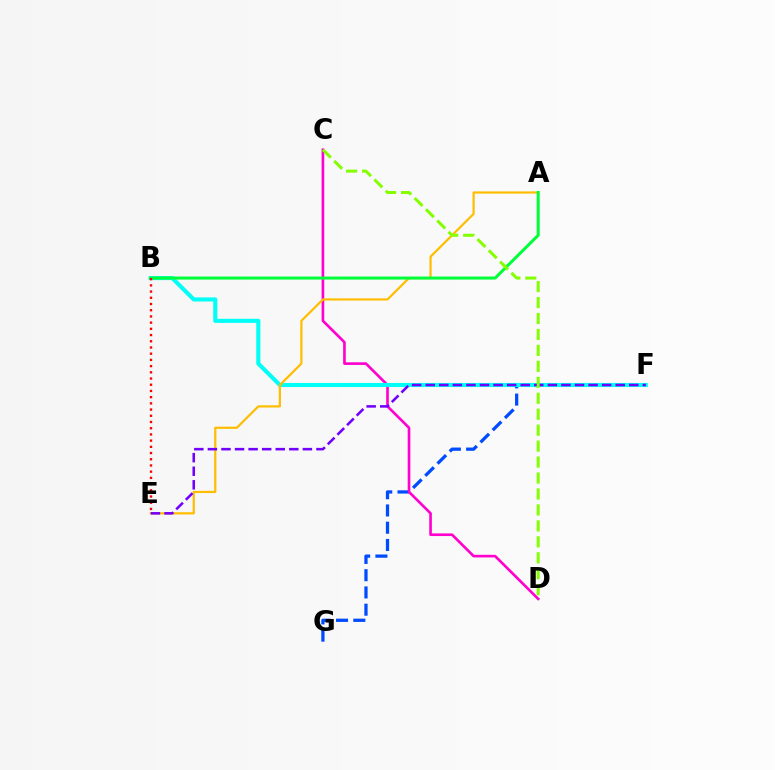{('F', 'G'): [{'color': '#004bff', 'line_style': 'dashed', 'thickness': 2.34}], ('C', 'D'): [{'color': '#ff00cf', 'line_style': 'solid', 'thickness': 1.9}, {'color': '#84ff00', 'line_style': 'dashed', 'thickness': 2.17}], ('B', 'F'): [{'color': '#00fff6', 'line_style': 'solid', 'thickness': 2.94}], ('A', 'E'): [{'color': '#ffbd00', 'line_style': 'solid', 'thickness': 1.59}], ('A', 'B'): [{'color': '#00ff39', 'line_style': 'solid', 'thickness': 2.17}], ('E', 'F'): [{'color': '#7200ff', 'line_style': 'dashed', 'thickness': 1.84}], ('B', 'E'): [{'color': '#ff0000', 'line_style': 'dotted', 'thickness': 1.69}]}